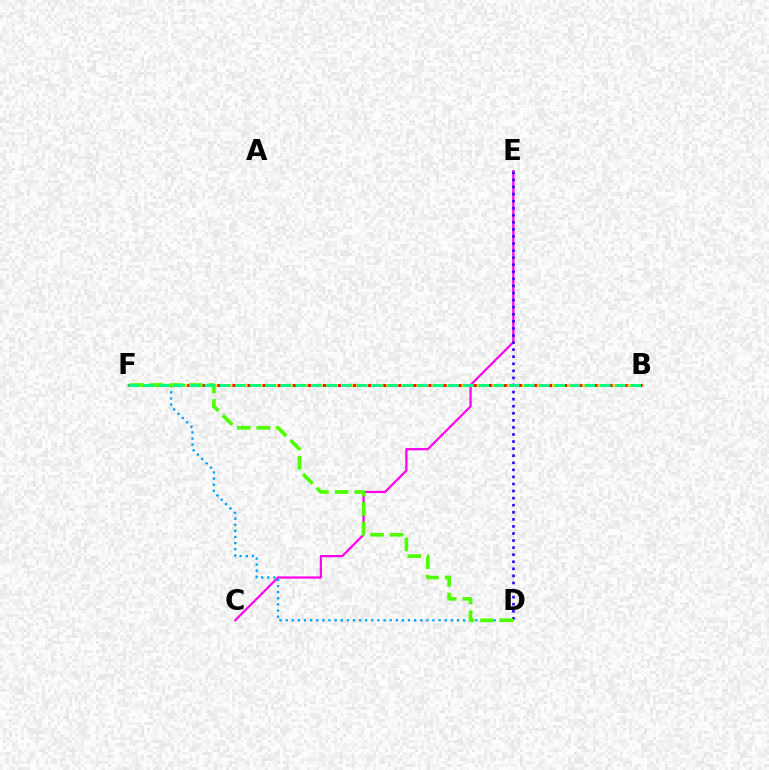{('C', 'E'): [{'color': '#ff00ed', 'line_style': 'solid', 'thickness': 1.59}], ('B', 'F'): [{'color': '#ffd500', 'line_style': 'solid', 'thickness': 2.04}, {'color': '#ff0000', 'line_style': 'dotted', 'thickness': 2.05}, {'color': '#00ff86', 'line_style': 'dashed', 'thickness': 2.07}], ('D', 'E'): [{'color': '#3700ff', 'line_style': 'dotted', 'thickness': 1.92}], ('D', 'F'): [{'color': '#009eff', 'line_style': 'dotted', 'thickness': 1.66}, {'color': '#4fff00', 'line_style': 'dashed', 'thickness': 2.66}]}